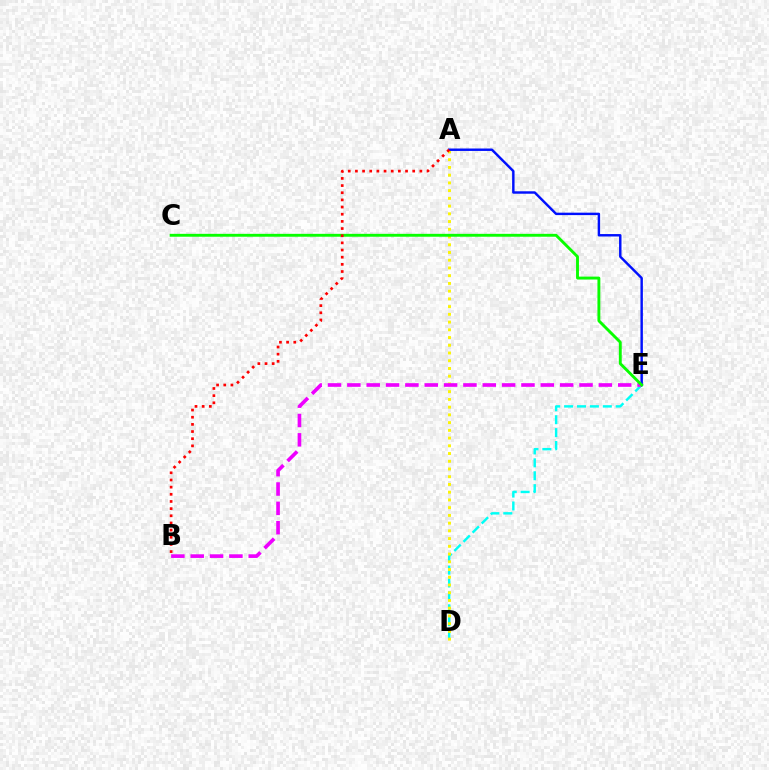{('D', 'E'): [{'color': '#00fff6', 'line_style': 'dashed', 'thickness': 1.75}], ('A', 'D'): [{'color': '#fcf500', 'line_style': 'dotted', 'thickness': 2.1}], ('A', 'E'): [{'color': '#0010ff', 'line_style': 'solid', 'thickness': 1.75}], ('B', 'E'): [{'color': '#ee00ff', 'line_style': 'dashed', 'thickness': 2.63}], ('C', 'E'): [{'color': '#08ff00', 'line_style': 'solid', 'thickness': 2.08}], ('A', 'B'): [{'color': '#ff0000', 'line_style': 'dotted', 'thickness': 1.95}]}